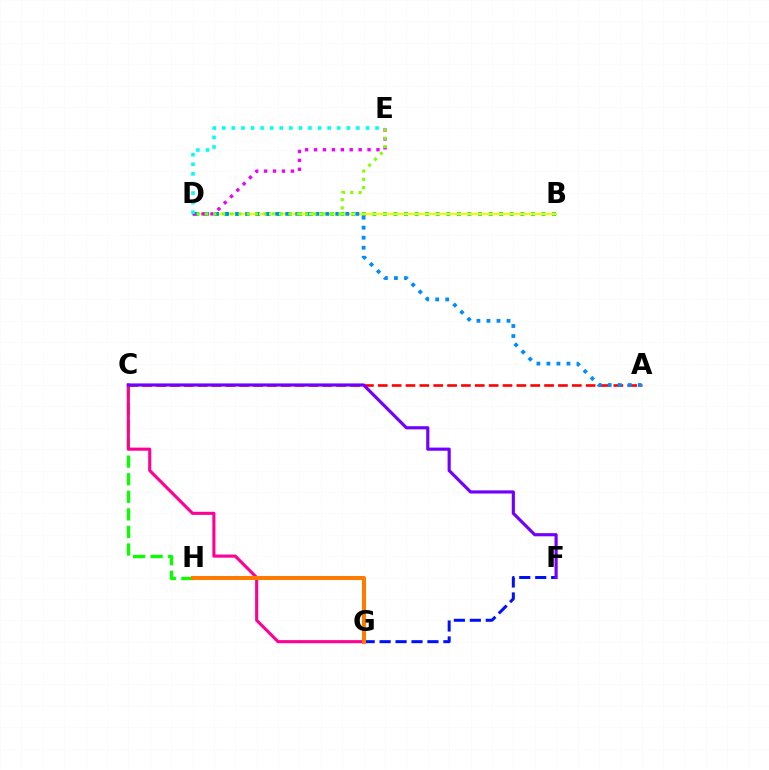{('C', 'H'): [{'color': '#08ff00', 'line_style': 'dashed', 'thickness': 2.39}], ('B', 'D'): [{'color': '#00ff74', 'line_style': 'dotted', 'thickness': 2.87}, {'color': '#fcf500', 'line_style': 'solid', 'thickness': 1.53}], ('A', 'C'): [{'color': '#ff0000', 'line_style': 'dashed', 'thickness': 1.88}], ('F', 'G'): [{'color': '#0010ff', 'line_style': 'dashed', 'thickness': 2.17}], ('A', 'D'): [{'color': '#008cff', 'line_style': 'dotted', 'thickness': 2.72}], ('C', 'G'): [{'color': '#ff0094', 'line_style': 'solid', 'thickness': 2.23}], ('D', 'E'): [{'color': '#ee00ff', 'line_style': 'dotted', 'thickness': 2.42}, {'color': '#00fff6', 'line_style': 'dotted', 'thickness': 2.6}, {'color': '#84ff00', 'line_style': 'dotted', 'thickness': 2.26}], ('C', 'F'): [{'color': '#7200ff', 'line_style': 'solid', 'thickness': 2.27}], ('G', 'H'): [{'color': '#ff7c00', 'line_style': 'solid', 'thickness': 2.92}]}